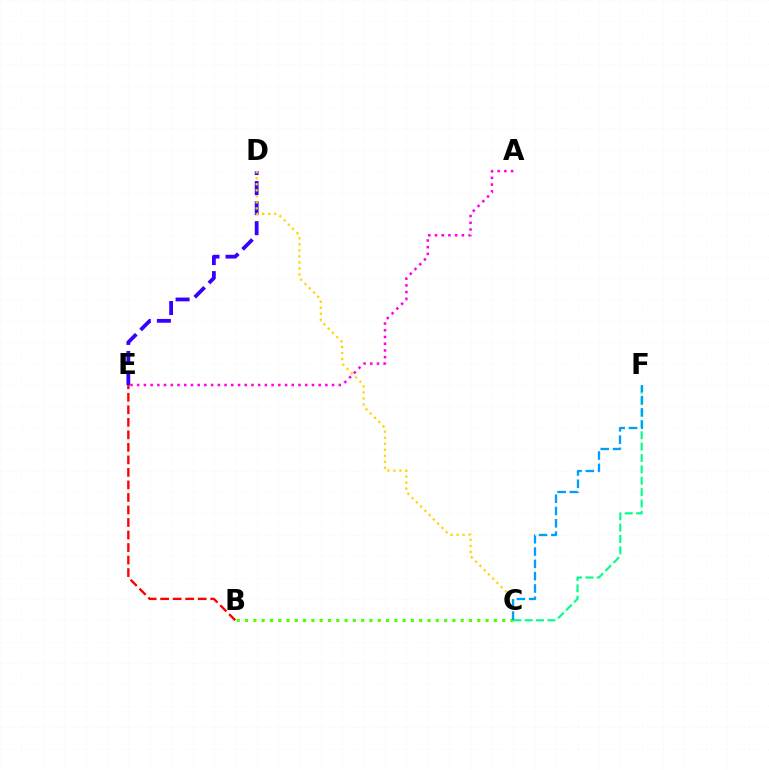{('D', 'E'): [{'color': '#3700ff', 'line_style': 'dashed', 'thickness': 2.72}], ('B', 'E'): [{'color': '#ff0000', 'line_style': 'dashed', 'thickness': 1.7}], ('A', 'E'): [{'color': '#ff00ed', 'line_style': 'dotted', 'thickness': 1.83}], ('C', 'D'): [{'color': '#ffd500', 'line_style': 'dotted', 'thickness': 1.64}], ('B', 'C'): [{'color': '#4fff00', 'line_style': 'dotted', 'thickness': 2.25}], ('C', 'F'): [{'color': '#00ff86', 'line_style': 'dashed', 'thickness': 1.54}, {'color': '#009eff', 'line_style': 'dashed', 'thickness': 1.67}]}